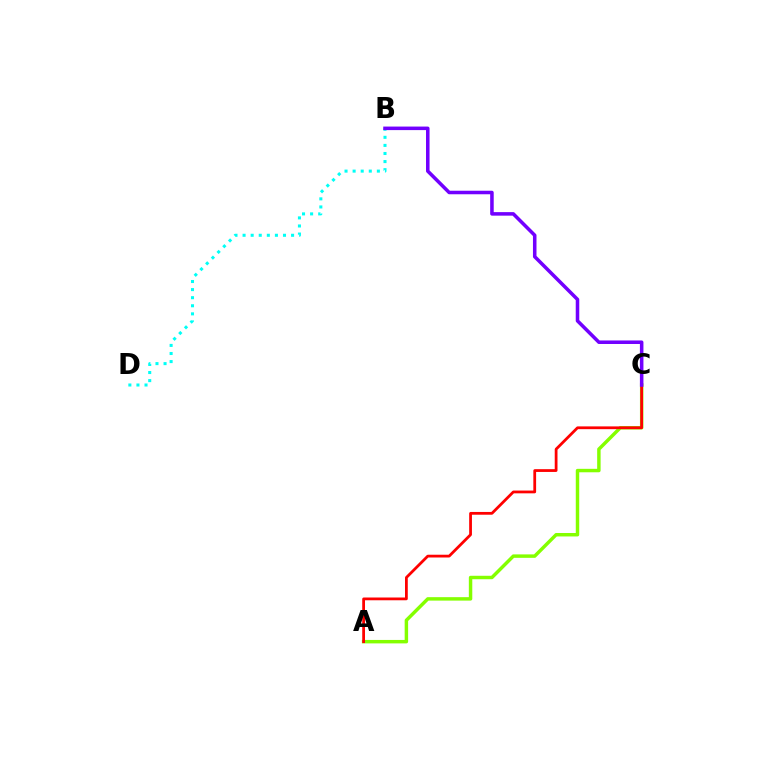{('A', 'C'): [{'color': '#84ff00', 'line_style': 'solid', 'thickness': 2.48}, {'color': '#ff0000', 'line_style': 'solid', 'thickness': 2.0}], ('B', 'D'): [{'color': '#00fff6', 'line_style': 'dotted', 'thickness': 2.2}], ('B', 'C'): [{'color': '#7200ff', 'line_style': 'solid', 'thickness': 2.54}]}